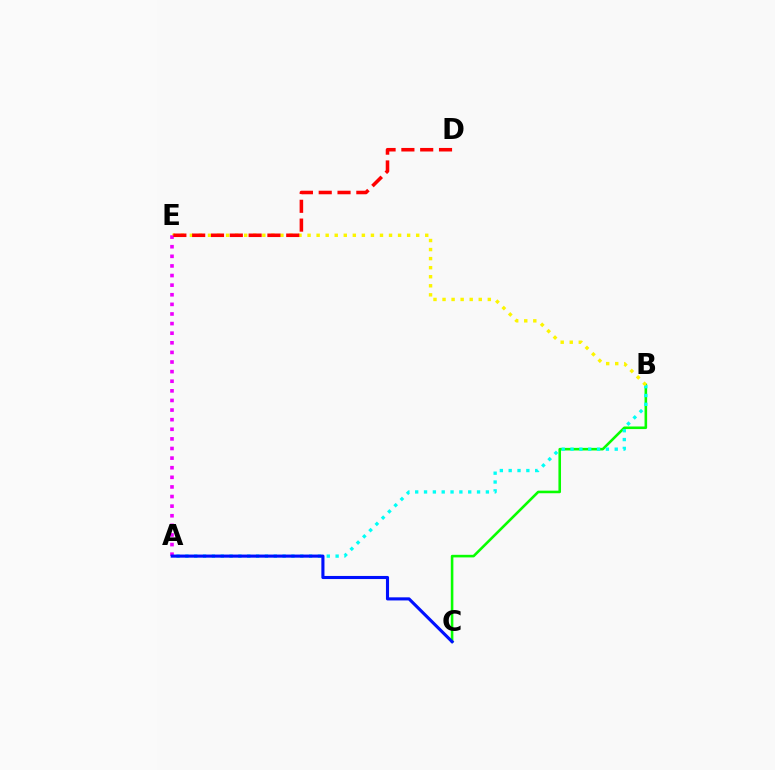{('B', 'C'): [{'color': '#08ff00', 'line_style': 'solid', 'thickness': 1.86}], ('A', 'B'): [{'color': '#00fff6', 'line_style': 'dotted', 'thickness': 2.4}], ('B', 'E'): [{'color': '#fcf500', 'line_style': 'dotted', 'thickness': 2.46}], ('A', 'E'): [{'color': '#ee00ff', 'line_style': 'dotted', 'thickness': 2.61}], ('D', 'E'): [{'color': '#ff0000', 'line_style': 'dashed', 'thickness': 2.56}], ('A', 'C'): [{'color': '#0010ff', 'line_style': 'solid', 'thickness': 2.23}]}